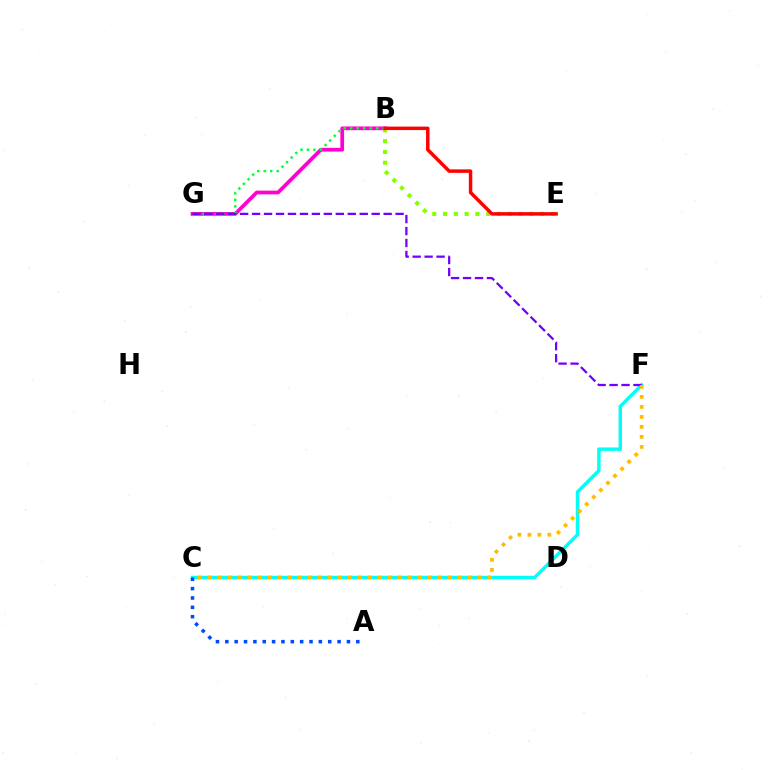{('B', 'G'): [{'color': '#ff00cf', 'line_style': 'solid', 'thickness': 2.69}, {'color': '#00ff39', 'line_style': 'dotted', 'thickness': 1.77}], ('C', 'F'): [{'color': '#00fff6', 'line_style': 'solid', 'thickness': 2.49}, {'color': '#ffbd00', 'line_style': 'dotted', 'thickness': 2.72}], ('F', 'G'): [{'color': '#7200ff', 'line_style': 'dashed', 'thickness': 1.63}], ('B', 'E'): [{'color': '#84ff00', 'line_style': 'dotted', 'thickness': 2.93}, {'color': '#ff0000', 'line_style': 'solid', 'thickness': 2.5}], ('A', 'C'): [{'color': '#004bff', 'line_style': 'dotted', 'thickness': 2.54}]}